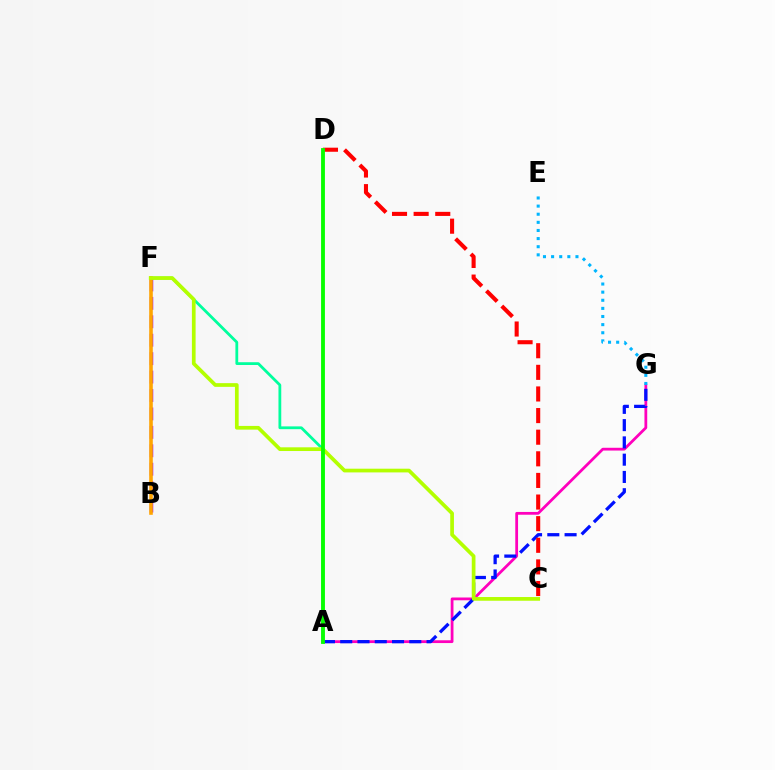{('B', 'F'): [{'color': '#9b00ff', 'line_style': 'dashed', 'thickness': 2.5}, {'color': '#ffa500', 'line_style': 'solid', 'thickness': 2.58}], ('A', 'G'): [{'color': '#ff00bd', 'line_style': 'solid', 'thickness': 2.0}, {'color': '#0010ff', 'line_style': 'dashed', 'thickness': 2.35}], ('A', 'F'): [{'color': '#00ff9d', 'line_style': 'solid', 'thickness': 2.01}], ('E', 'G'): [{'color': '#00b5ff', 'line_style': 'dotted', 'thickness': 2.21}], ('C', 'D'): [{'color': '#ff0000', 'line_style': 'dashed', 'thickness': 2.94}], ('C', 'F'): [{'color': '#b3ff00', 'line_style': 'solid', 'thickness': 2.67}], ('A', 'D'): [{'color': '#08ff00', 'line_style': 'solid', 'thickness': 2.76}]}